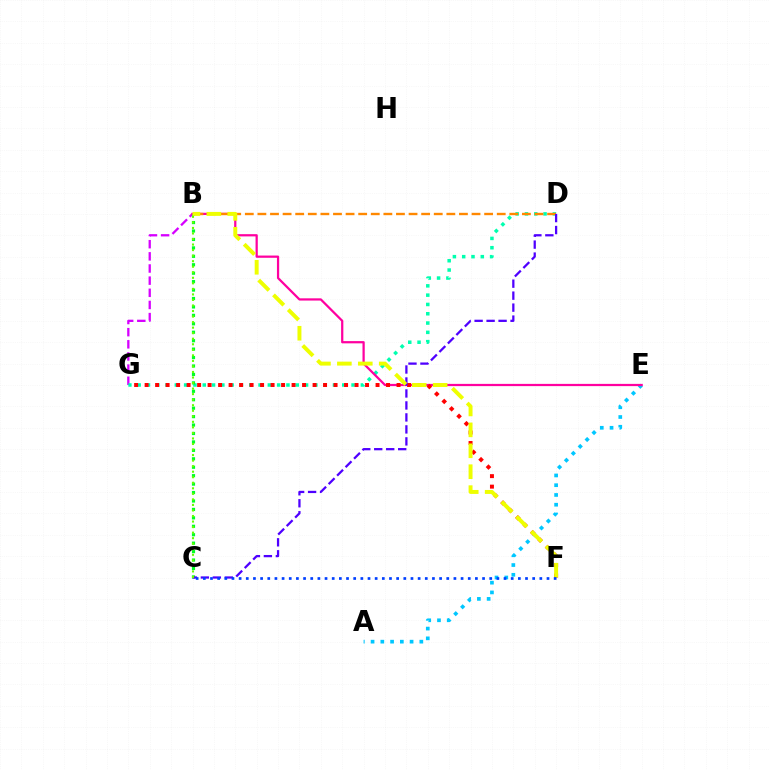{('B', 'G'): [{'color': '#d600ff', 'line_style': 'dashed', 'thickness': 1.65}], ('D', 'G'): [{'color': '#00ffaf', 'line_style': 'dotted', 'thickness': 2.53}], ('A', 'E'): [{'color': '#00c7ff', 'line_style': 'dotted', 'thickness': 2.65}], ('B', 'E'): [{'color': '#ff00a0', 'line_style': 'solid', 'thickness': 1.61}], ('B', 'C'): [{'color': '#00ff27', 'line_style': 'dotted', 'thickness': 2.29}, {'color': '#66ff00', 'line_style': 'dotted', 'thickness': 1.51}], ('B', 'D'): [{'color': '#ff8800', 'line_style': 'dashed', 'thickness': 1.71}], ('F', 'G'): [{'color': '#ff0000', 'line_style': 'dotted', 'thickness': 2.85}], ('C', 'D'): [{'color': '#4f00ff', 'line_style': 'dashed', 'thickness': 1.63}], ('B', 'F'): [{'color': '#eeff00', 'line_style': 'dashed', 'thickness': 2.84}], ('C', 'F'): [{'color': '#003fff', 'line_style': 'dotted', 'thickness': 1.95}]}